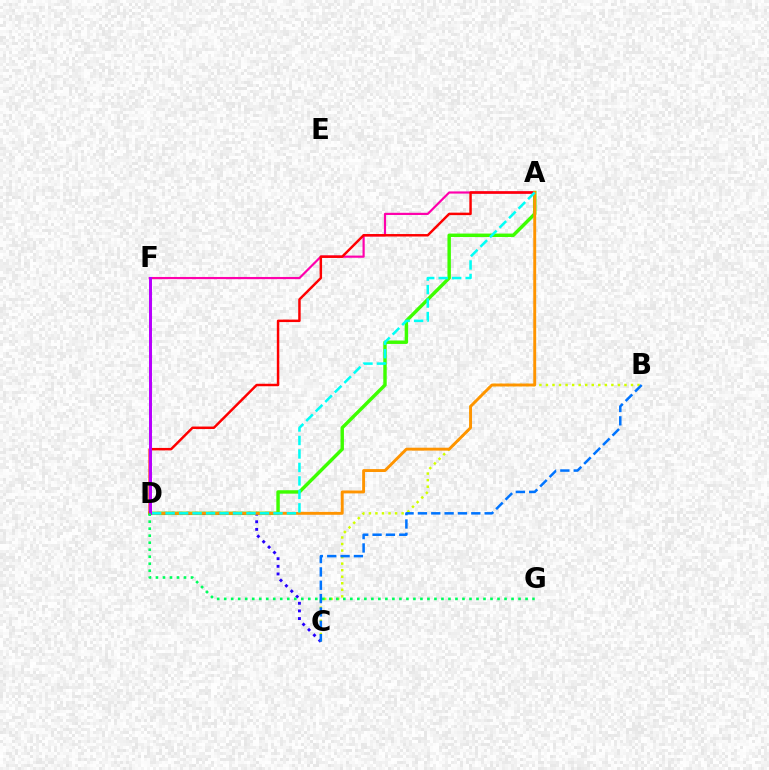{('A', 'D'): [{'color': '#3dff00', 'line_style': 'solid', 'thickness': 2.47}, {'color': '#ff0000', 'line_style': 'solid', 'thickness': 1.78}, {'color': '#ff9400', 'line_style': 'solid', 'thickness': 2.09}, {'color': '#00fff6', 'line_style': 'dashed', 'thickness': 1.83}], ('B', 'C'): [{'color': '#d1ff00', 'line_style': 'dotted', 'thickness': 1.78}, {'color': '#0074ff', 'line_style': 'dashed', 'thickness': 1.81}], ('A', 'F'): [{'color': '#ff00ac', 'line_style': 'solid', 'thickness': 1.57}], ('C', 'D'): [{'color': '#2500ff', 'line_style': 'dotted', 'thickness': 2.07}], ('D', 'F'): [{'color': '#b900ff', 'line_style': 'solid', 'thickness': 2.16}], ('D', 'G'): [{'color': '#00ff5c', 'line_style': 'dotted', 'thickness': 1.9}]}